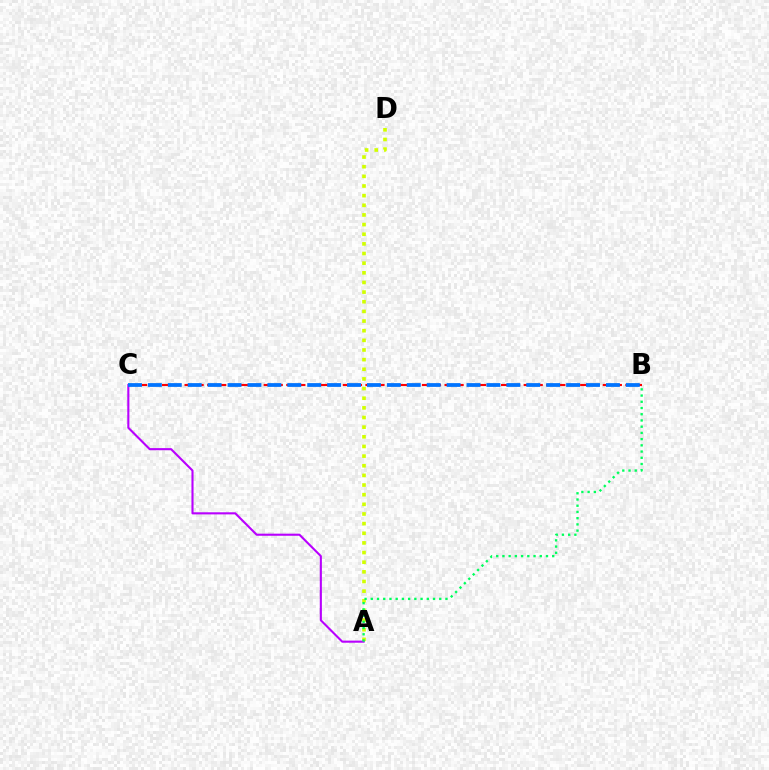{('A', 'D'): [{'color': '#d1ff00', 'line_style': 'dotted', 'thickness': 2.62}], ('A', 'C'): [{'color': '#b900ff', 'line_style': 'solid', 'thickness': 1.52}], ('B', 'C'): [{'color': '#ff0000', 'line_style': 'dashed', 'thickness': 1.54}, {'color': '#0074ff', 'line_style': 'dashed', 'thickness': 2.71}], ('A', 'B'): [{'color': '#00ff5c', 'line_style': 'dotted', 'thickness': 1.69}]}